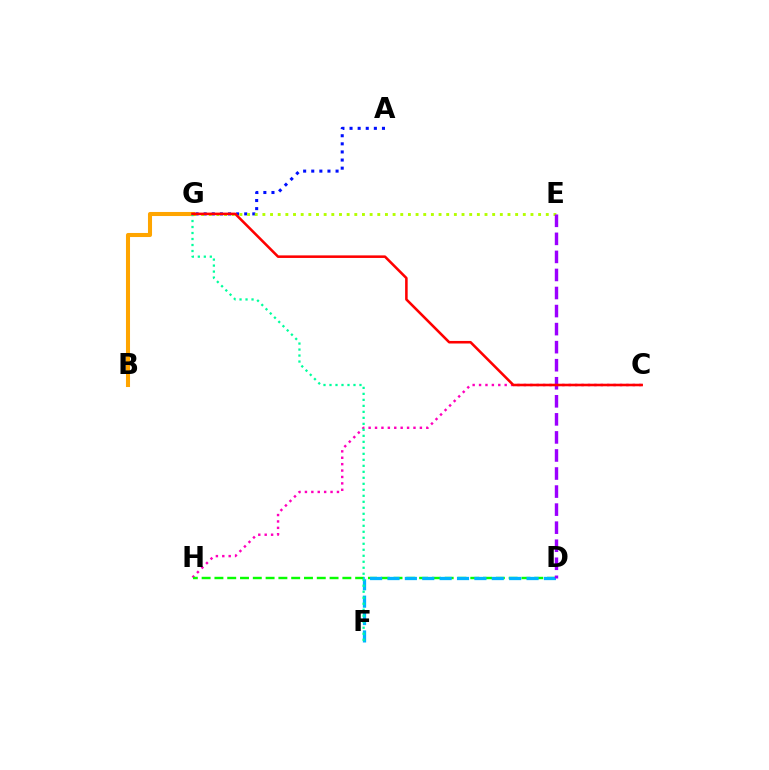{('A', 'G'): [{'color': '#0010ff', 'line_style': 'dotted', 'thickness': 2.2}], ('E', 'G'): [{'color': '#b3ff00', 'line_style': 'dotted', 'thickness': 2.08}], ('C', 'H'): [{'color': '#ff00bd', 'line_style': 'dotted', 'thickness': 1.74}], ('B', 'G'): [{'color': '#ffa500', 'line_style': 'solid', 'thickness': 2.93}], ('D', 'H'): [{'color': '#08ff00', 'line_style': 'dashed', 'thickness': 1.74}], ('D', 'F'): [{'color': '#00b5ff', 'line_style': 'dashed', 'thickness': 2.36}], ('D', 'E'): [{'color': '#9b00ff', 'line_style': 'dashed', 'thickness': 2.45}], ('F', 'G'): [{'color': '#00ff9d', 'line_style': 'dotted', 'thickness': 1.63}], ('C', 'G'): [{'color': '#ff0000', 'line_style': 'solid', 'thickness': 1.84}]}